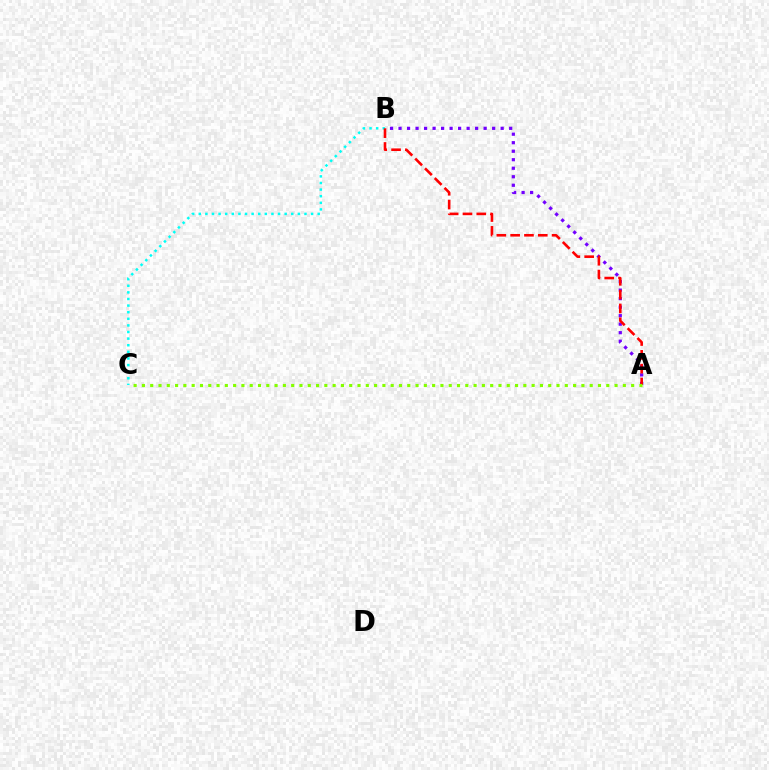{('A', 'B'): [{'color': '#7200ff', 'line_style': 'dotted', 'thickness': 2.31}, {'color': '#ff0000', 'line_style': 'dashed', 'thickness': 1.88}], ('B', 'C'): [{'color': '#00fff6', 'line_style': 'dotted', 'thickness': 1.8}], ('A', 'C'): [{'color': '#84ff00', 'line_style': 'dotted', 'thickness': 2.25}]}